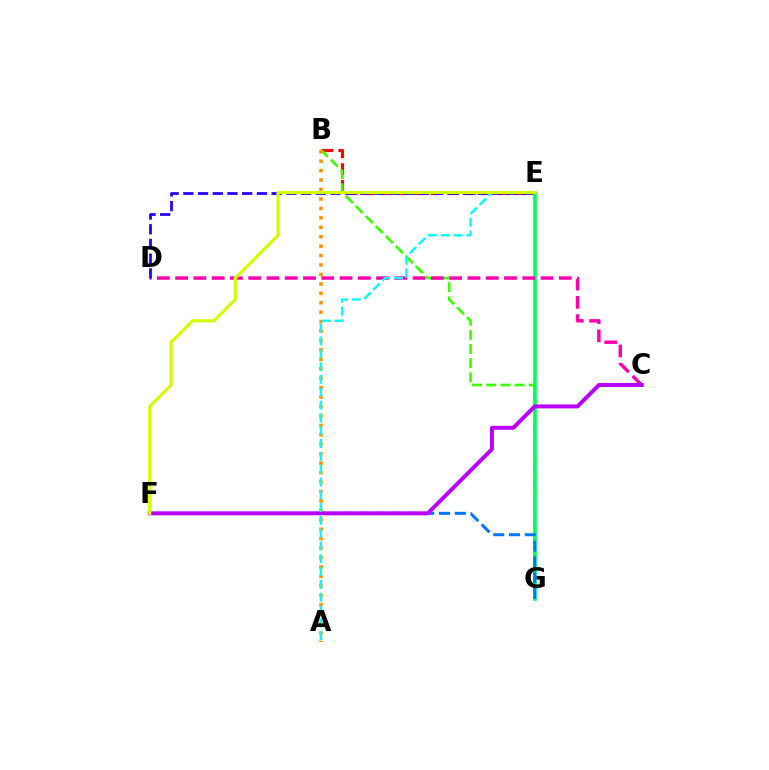{('B', 'E'): [{'color': '#ff0000', 'line_style': 'dashed', 'thickness': 2.29}], ('B', 'G'): [{'color': '#3dff00', 'line_style': 'dashed', 'thickness': 1.92}], ('E', 'G'): [{'color': '#00ff5c', 'line_style': 'solid', 'thickness': 2.58}], ('F', 'G'): [{'color': '#0074ff', 'line_style': 'dashed', 'thickness': 2.14}], ('C', 'D'): [{'color': '#ff00ac', 'line_style': 'dashed', 'thickness': 2.48}], ('A', 'B'): [{'color': '#ff9400', 'line_style': 'dotted', 'thickness': 2.56}], ('C', 'F'): [{'color': '#b900ff', 'line_style': 'solid', 'thickness': 2.86}], ('D', 'E'): [{'color': '#2500ff', 'line_style': 'dashed', 'thickness': 2.0}], ('A', 'E'): [{'color': '#00fff6', 'line_style': 'dashed', 'thickness': 1.74}], ('E', 'F'): [{'color': '#d1ff00', 'line_style': 'solid', 'thickness': 2.25}]}